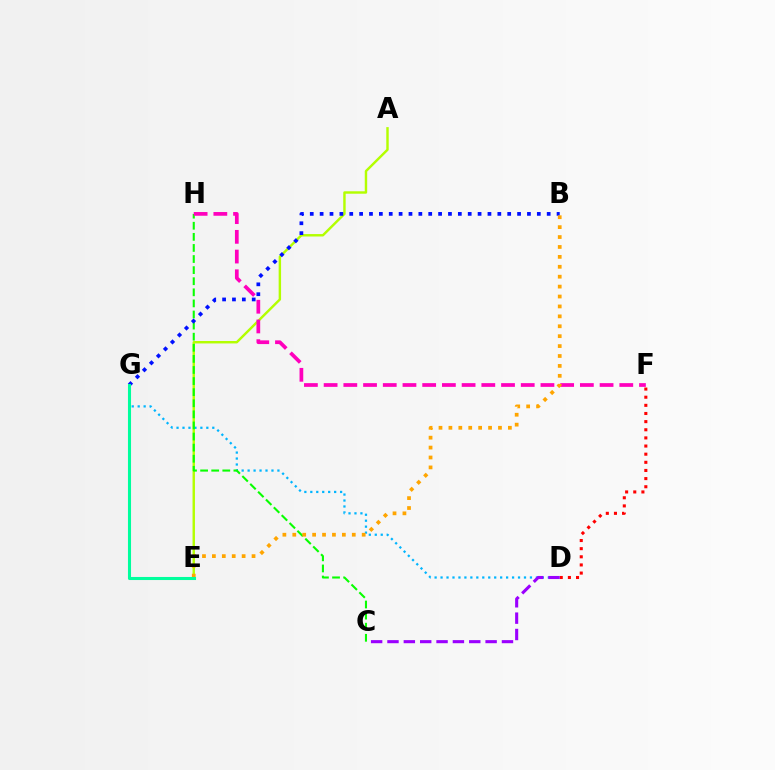{('A', 'E'): [{'color': '#b3ff00', 'line_style': 'solid', 'thickness': 1.75}], ('D', 'G'): [{'color': '#00b5ff', 'line_style': 'dotted', 'thickness': 1.62}], ('C', 'H'): [{'color': '#08ff00', 'line_style': 'dashed', 'thickness': 1.51}], ('B', 'G'): [{'color': '#0010ff', 'line_style': 'dotted', 'thickness': 2.68}], ('F', 'H'): [{'color': '#ff00bd', 'line_style': 'dashed', 'thickness': 2.68}], ('D', 'F'): [{'color': '#ff0000', 'line_style': 'dotted', 'thickness': 2.21}], ('C', 'D'): [{'color': '#9b00ff', 'line_style': 'dashed', 'thickness': 2.22}], ('B', 'E'): [{'color': '#ffa500', 'line_style': 'dotted', 'thickness': 2.69}], ('E', 'G'): [{'color': '#00ff9d', 'line_style': 'solid', 'thickness': 2.21}]}